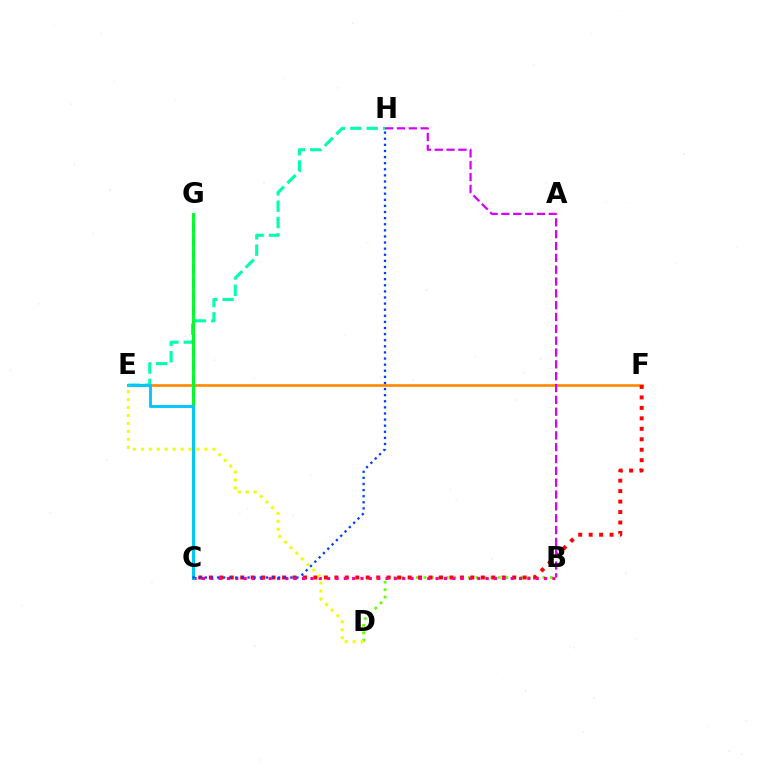{('E', 'F'): [{'color': '#ff8800', 'line_style': 'solid', 'thickness': 1.91}], ('B', 'D'): [{'color': '#66ff00', 'line_style': 'dotted', 'thickness': 2.02}], ('E', 'H'): [{'color': '#00ffaf', 'line_style': 'dashed', 'thickness': 2.22}], ('C', 'F'): [{'color': '#ff0000', 'line_style': 'dotted', 'thickness': 2.84}], ('B', 'C'): [{'color': '#ff00a0', 'line_style': 'dotted', 'thickness': 2.27}], ('C', 'G'): [{'color': '#4f00ff', 'line_style': 'dashed', 'thickness': 1.88}, {'color': '#00ff27', 'line_style': 'solid', 'thickness': 2.11}], ('C', 'E'): [{'color': '#00c7ff', 'line_style': 'solid', 'thickness': 2.09}], ('D', 'E'): [{'color': '#eeff00', 'line_style': 'dotted', 'thickness': 2.16}], ('B', 'H'): [{'color': '#d600ff', 'line_style': 'dashed', 'thickness': 1.61}], ('C', 'H'): [{'color': '#003fff', 'line_style': 'dotted', 'thickness': 1.66}]}